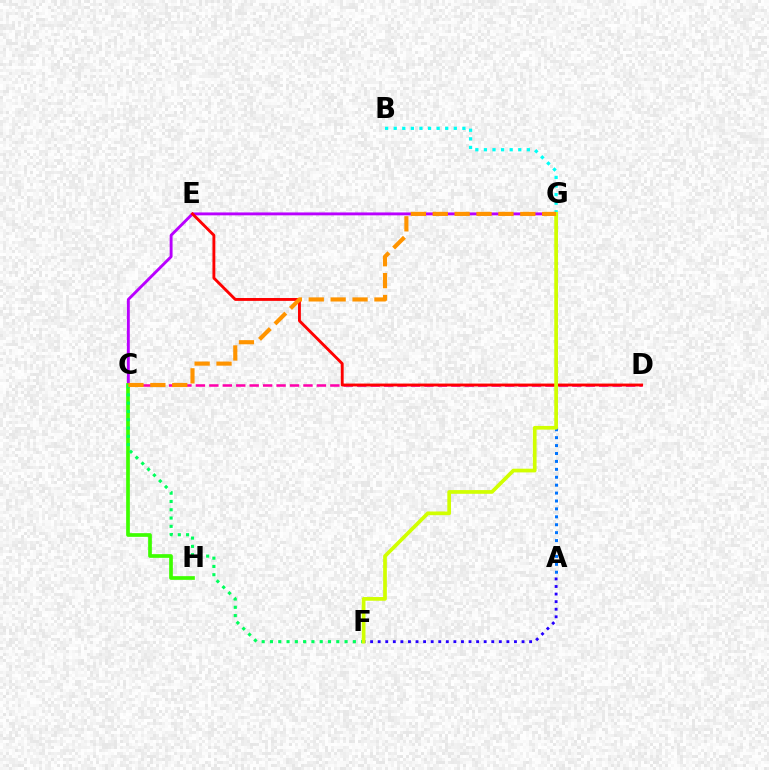{('C', 'G'): [{'color': '#b900ff', 'line_style': 'solid', 'thickness': 2.08}, {'color': '#ff9400', 'line_style': 'dashed', 'thickness': 2.97}], ('C', 'D'): [{'color': '#ff00ac', 'line_style': 'dashed', 'thickness': 1.83}], ('B', 'G'): [{'color': '#00fff6', 'line_style': 'dotted', 'thickness': 2.33}], ('C', 'H'): [{'color': '#3dff00', 'line_style': 'solid', 'thickness': 2.65}], ('A', 'G'): [{'color': '#0074ff', 'line_style': 'dotted', 'thickness': 2.15}], ('D', 'E'): [{'color': '#ff0000', 'line_style': 'solid', 'thickness': 2.06}], ('C', 'F'): [{'color': '#00ff5c', 'line_style': 'dotted', 'thickness': 2.25}], ('A', 'F'): [{'color': '#2500ff', 'line_style': 'dotted', 'thickness': 2.06}], ('F', 'G'): [{'color': '#d1ff00', 'line_style': 'solid', 'thickness': 2.67}]}